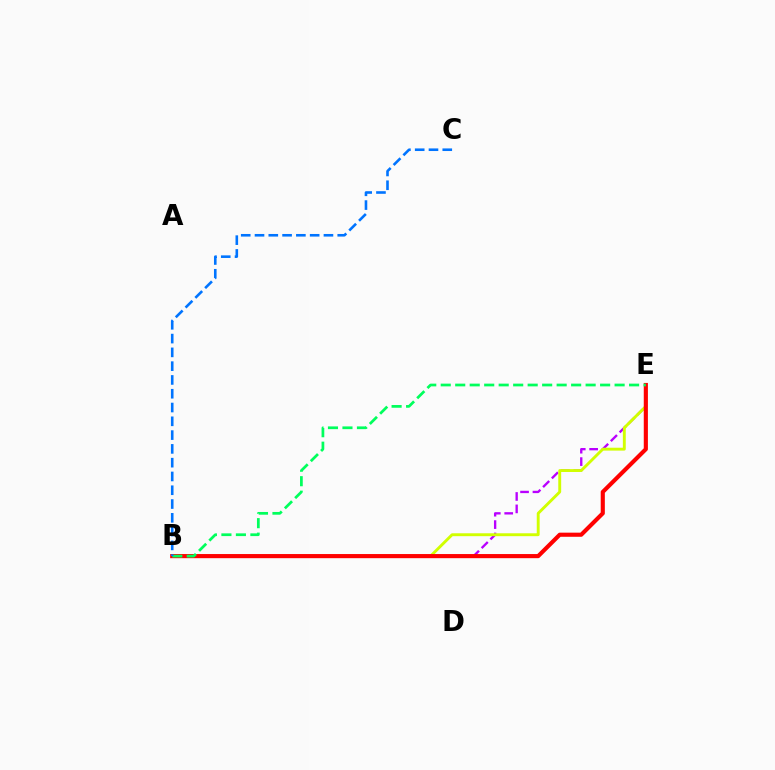{('B', 'E'): [{'color': '#b900ff', 'line_style': 'dashed', 'thickness': 1.69}, {'color': '#d1ff00', 'line_style': 'solid', 'thickness': 2.08}, {'color': '#ff0000', 'line_style': 'solid', 'thickness': 2.97}, {'color': '#00ff5c', 'line_style': 'dashed', 'thickness': 1.97}], ('B', 'C'): [{'color': '#0074ff', 'line_style': 'dashed', 'thickness': 1.87}]}